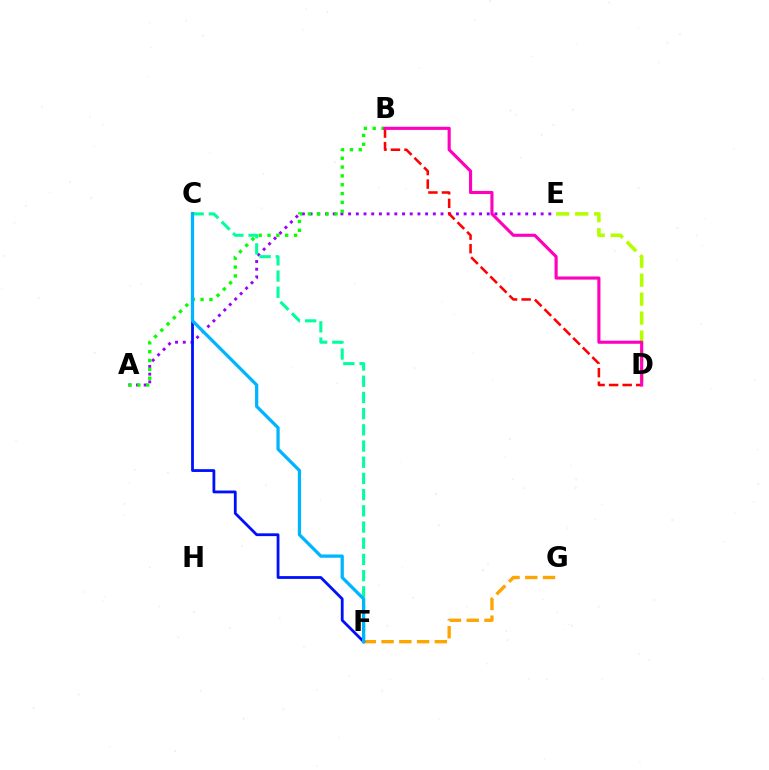{('A', 'E'): [{'color': '#9b00ff', 'line_style': 'dotted', 'thickness': 2.09}], ('F', 'G'): [{'color': '#ffa500', 'line_style': 'dashed', 'thickness': 2.41}], ('A', 'B'): [{'color': '#08ff00', 'line_style': 'dotted', 'thickness': 2.4}], ('C', 'F'): [{'color': '#00ff9d', 'line_style': 'dashed', 'thickness': 2.2}, {'color': '#0010ff', 'line_style': 'solid', 'thickness': 2.01}, {'color': '#00b5ff', 'line_style': 'solid', 'thickness': 2.34}], ('D', 'E'): [{'color': '#b3ff00', 'line_style': 'dashed', 'thickness': 2.58}], ('B', 'D'): [{'color': '#ff0000', 'line_style': 'dashed', 'thickness': 1.84}, {'color': '#ff00bd', 'line_style': 'solid', 'thickness': 2.24}]}